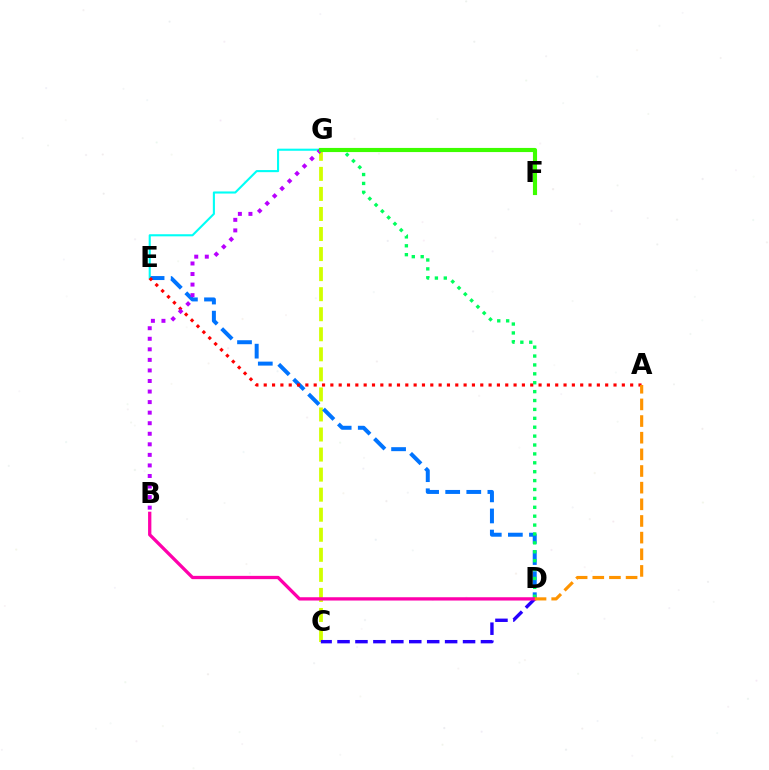{('C', 'G'): [{'color': '#d1ff00', 'line_style': 'dashed', 'thickness': 2.72}], ('C', 'D'): [{'color': '#2500ff', 'line_style': 'dashed', 'thickness': 2.44}], ('D', 'E'): [{'color': '#0074ff', 'line_style': 'dashed', 'thickness': 2.86}], ('E', 'G'): [{'color': '#00fff6', 'line_style': 'solid', 'thickness': 1.52}], ('A', 'E'): [{'color': '#ff0000', 'line_style': 'dotted', 'thickness': 2.26}], ('D', 'G'): [{'color': '#00ff5c', 'line_style': 'dotted', 'thickness': 2.42}], ('B', 'G'): [{'color': '#b900ff', 'line_style': 'dotted', 'thickness': 2.87}], ('B', 'D'): [{'color': '#ff00ac', 'line_style': 'solid', 'thickness': 2.37}], ('F', 'G'): [{'color': '#3dff00', 'line_style': 'solid', 'thickness': 2.98}], ('A', 'D'): [{'color': '#ff9400', 'line_style': 'dashed', 'thickness': 2.26}]}